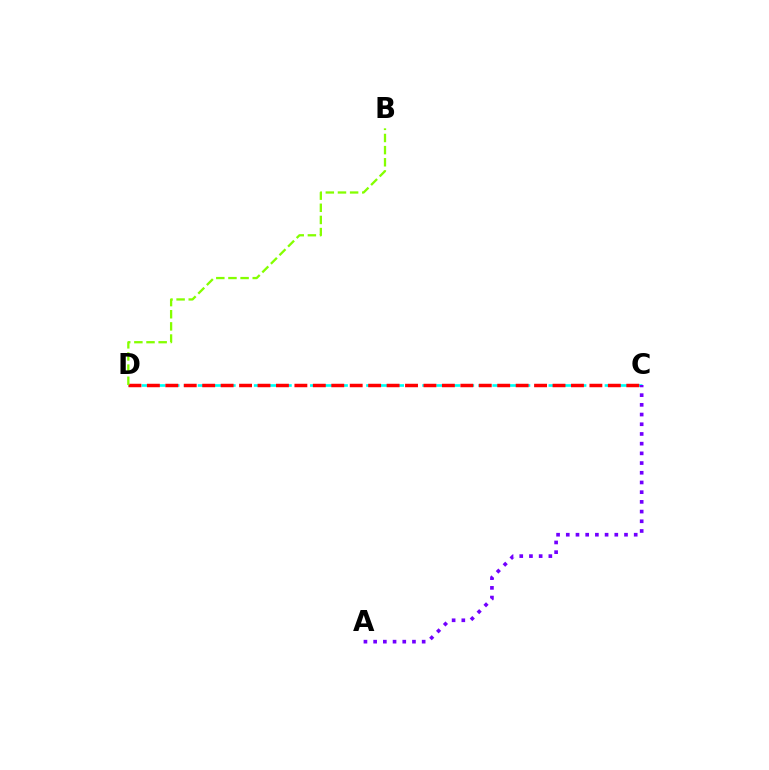{('C', 'D'): [{'color': '#00fff6', 'line_style': 'dashed', 'thickness': 1.91}, {'color': '#ff0000', 'line_style': 'dashed', 'thickness': 2.5}], ('A', 'C'): [{'color': '#7200ff', 'line_style': 'dotted', 'thickness': 2.64}], ('B', 'D'): [{'color': '#84ff00', 'line_style': 'dashed', 'thickness': 1.65}]}